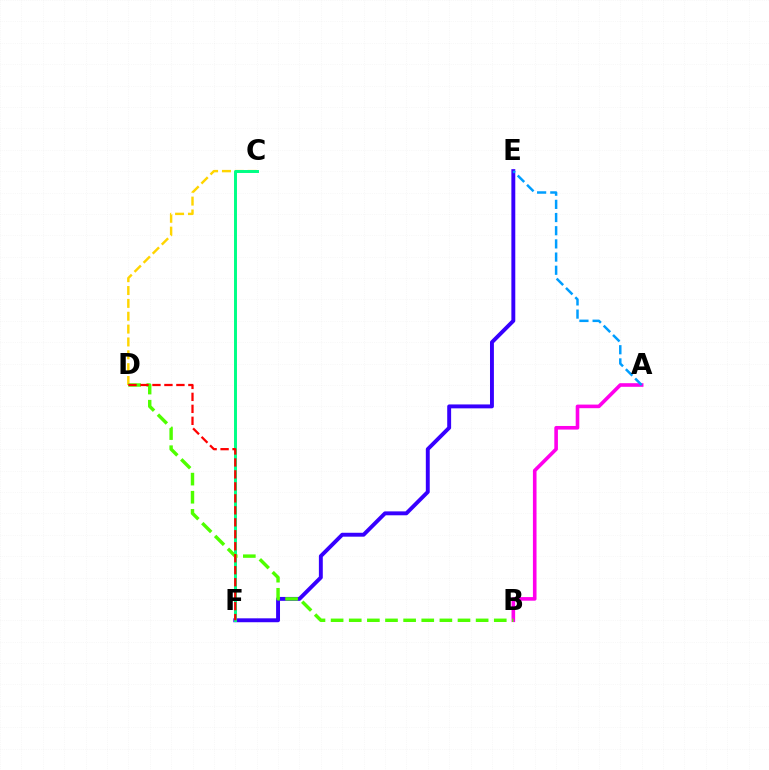{('C', 'D'): [{'color': '#ffd500', 'line_style': 'dashed', 'thickness': 1.75}], ('A', 'B'): [{'color': '#ff00ed', 'line_style': 'solid', 'thickness': 2.6}], ('E', 'F'): [{'color': '#3700ff', 'line_style': 'solid', 'thickness': 2.81}], ('C', 'F'): [{'color': '#00ff86', 'line_style': 'solid', 'thickness': 2.13}], ('B', 'D'): [{'color': '#4fff00', 'line_style': 'dashed', 'thickness': 2.46}], ('D', 'F'): [{'color': '#ff0000', 'line_style': 'dashed', 'thickness': 1.63}], ('A', 'E'): [{'color': '#009eff', 'line_style': 'dashed', 'thickness': 1.79}]}